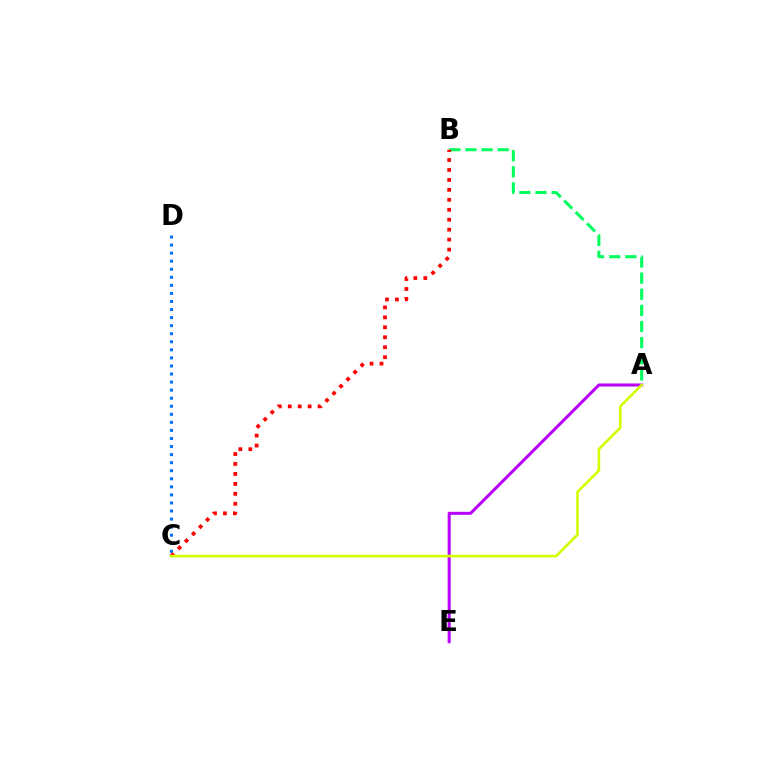{('C', 'D'): [{'color': '#0074ff', 'line_style': 'dotted', 'thickness': 2.19}], ('A', 'B'): [{'color': '#00ff5c', 'line_style': 'dashed', 'thickness': 2.19}], ('A', 'E'): [{'color': '#b900ff', 'line_style': 'solid', 'thickness': 2.19}], ('B', 'C'): [{'color': '#ff0000', 'line_style': 'dotted', 'thickness': 2.7}], ('A', 'C'): [{'color': '#d1ff00', 'line_style': 'solid', 'thickness': 1.91}]}